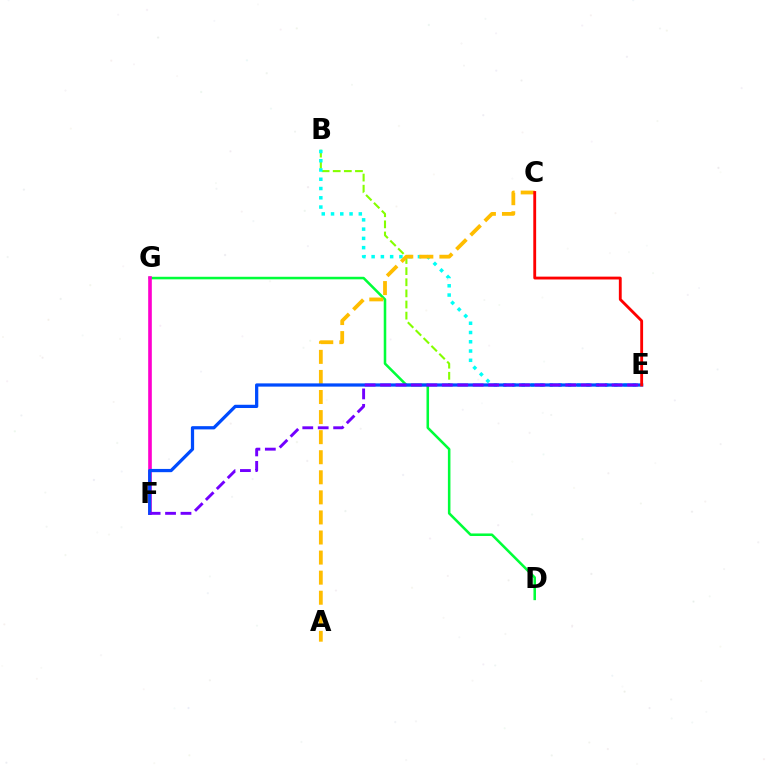{('D', 'G'): [{'color': '#00ff39', 'line_style': 'solid', 'thickness': 1.83}], ('B', 'E'): [{'color': '#84ff00', 'line_style': 'dashed', 'thickness': 1.51}, {'color': '#00fff6', 'line_style': 'dotted', 'thickness': 2.52}], ('A', 'C'): [{'color': '#ffbd00', 'line_style': 'dashed', 'thickness': 2.73}], ('F', 'G'): [{'color': '#ff00cf', 'line_style': 'solid', 'thickness': 2.62}], ('E', 'F'): [{'color': '#004bff', 'line_style': 'solid', 'thickness': 2.34}, {'color': '#7200ff', 'line_style': 'dashed', 'thickness': 2.1}], ('C', 'E'): [{'color': '#ff0000', 'line_style': 'solid', 'thickness': 2.05}]}